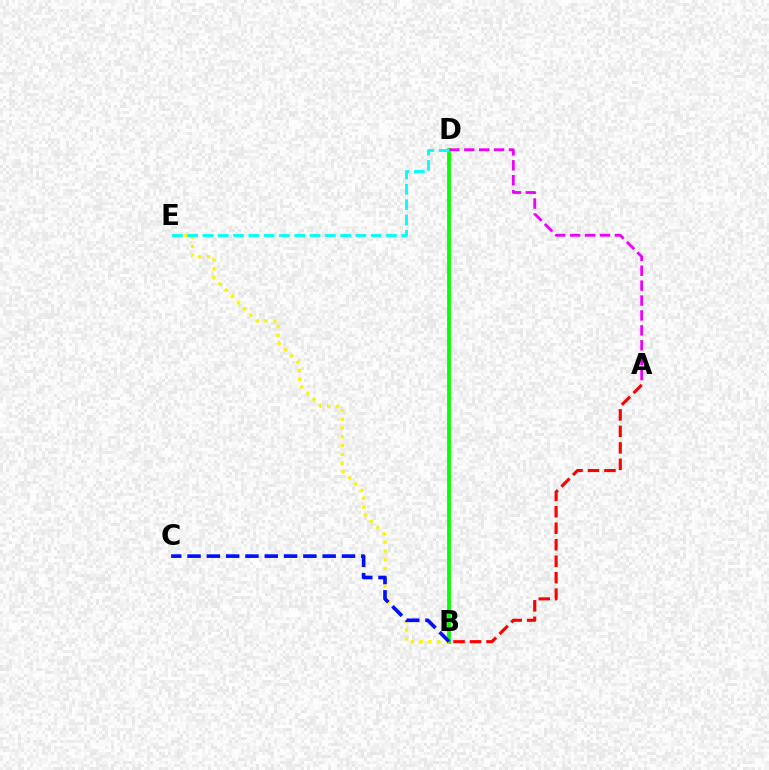{('B', 'D'): [{'color': '#08ff00', 'line_style': 'solid', 'thickness': 2.74}], ('A', 'D'): [{'color': '#ee00ff', 'line_style': 'dashed', 'thickness': 2.03}], ('B', 'E'): [{'color': '#fcf500', 'line_style': 'dotted', 'thickness': 2.39}], ('A', 'B'): [{'color': '#ff0000', 'line_style': 'dashed', 'thickness': 2.24}], ('D', 'E'): [{'color': '#00fff6', 'line_style': 'dashed', 'thickness': 2.08}], ('B', 'C'): [{'color': '#0010ff', 'line_style': 'dashed', 'thickness': 2.62}]}